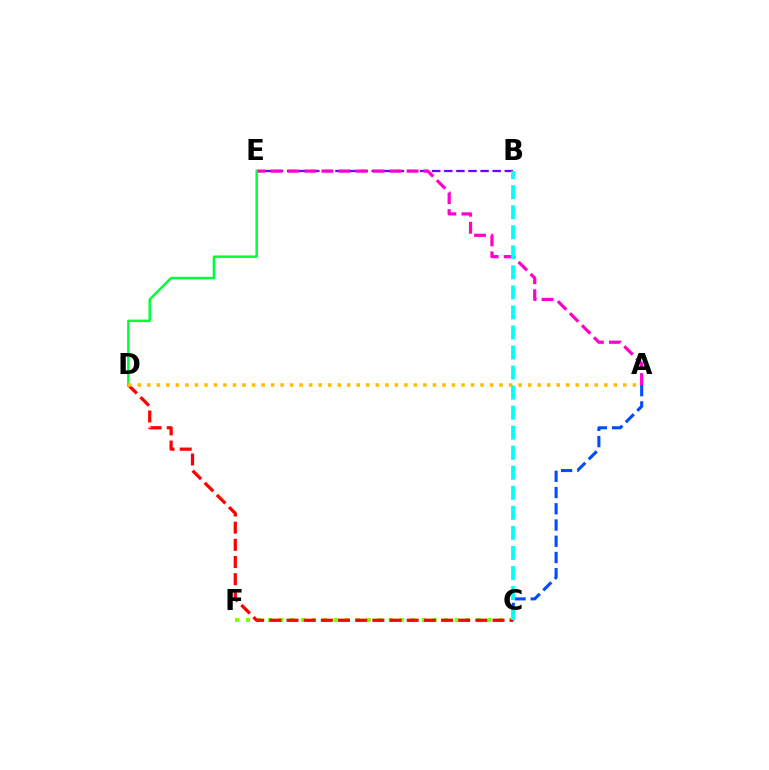{('A', 'C'): [{'color': '#004bff', 'line_style': 'dashed', 'thickness': 2.21}], ('C', 'F'): [{'color': '#84ff00', 'line_style': 'dotted', 'thickness': 2.98}], ('B', 'E'): [{'color': '#7200ff', 'line_style': 'dashed', 'thickness': 1.64}], ('C', 'D'): [{'color': '#ff0000', 'line_style': 'dashed', 'thickness': 2.33}], ('A', 'E'): [{'color': '#ff00cf', 'line_style': 'dashed', 'thickness': 2.31}], ('D', 'E'): [{'color': '#00ff39', 'line_style': 'solid', 'thickness': 1.77}], ('A', 'D'): [{'color': '#ffbd00', 'line_style': 'dotted', 'thickness': 2.59}], ('B', 'C'): [{'color': '#00fff6', 'line_style': 'dashed', 'thickness': 2.72}]}